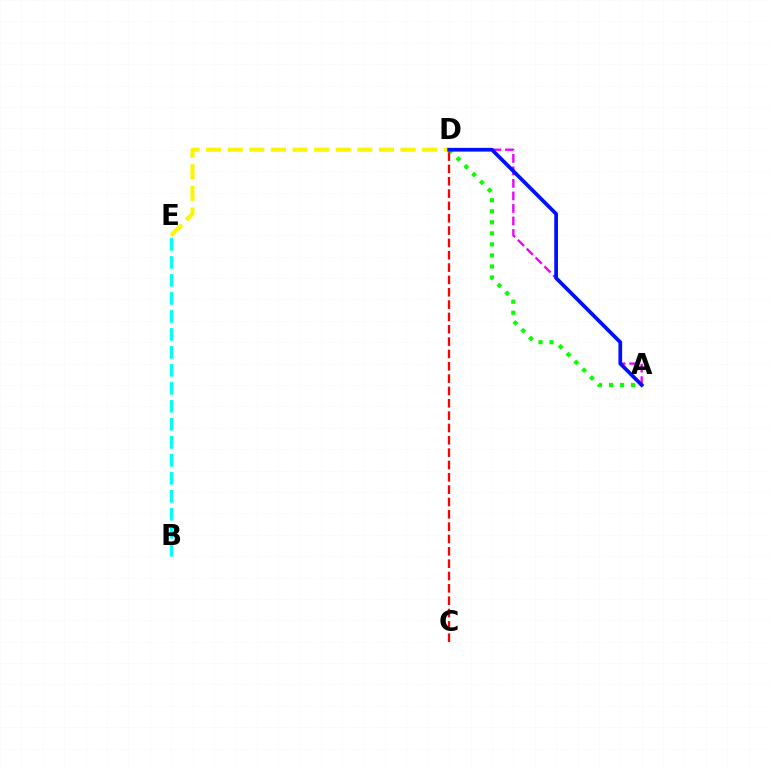{('A', 'D'): [{'color': '#ee00ff', 'line_style': 'dashed', 'thickness': 1.7}, {'color': '#08ff00', 'line_style': 'dotted', 'thickness': 3.0}, {'color': '#0010ff', 'line_style': 'solid', 'thickness': 2.69}], ('D', 'E'): [{'color': '#fcf500', 'line_style': 'dashed', 'thickness': 2.93}], ('B', 'E'): [{'color': '#00fff6', 'line_style': 'dashed', 'thickness': 2.44}], ('C', 'D'): [{'color': '#ff0000', 'line_style': 'dashed', 'thickness': 1.68}]}